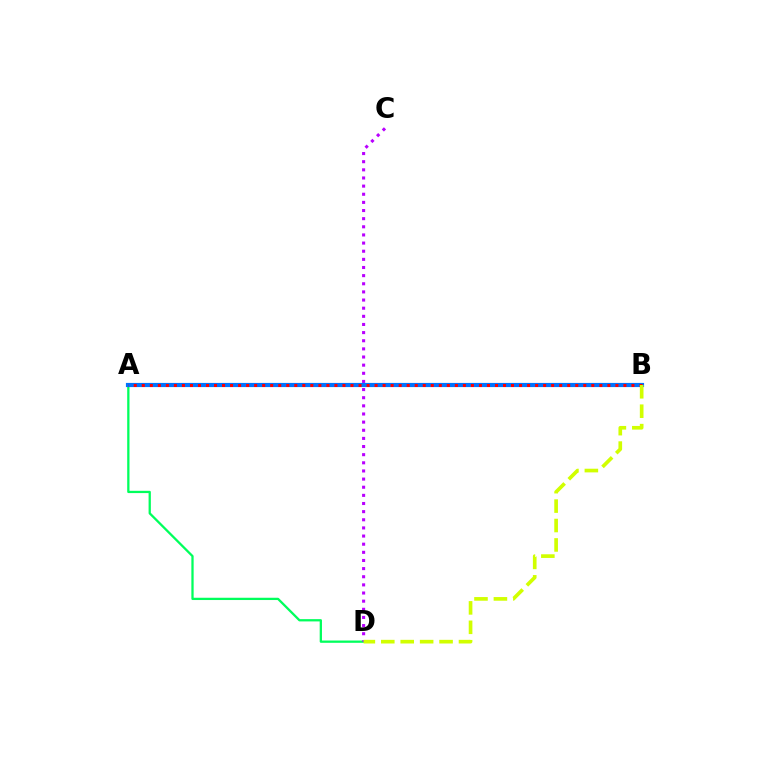{('A', 'D'): [{'color': '#00ff5c', 'line_style': 'solid', 'thickness': 1.64}], ('C', 'D'): [{'color': '#b900ff', 'line_style': 'dotted', 'thickness': 2.21}], ('A', 'B'): [{'color': '#0074ff', 'line_style': 'solid', 'thickness': 3.0}, {'color': '#ff0000', 'line_style': 'dotted', 'thickness': 2.18}], ('B', 'D'): [{'color': '#d1ff00', 'line_style': 'dashed', 'thickness': 2.64}]}